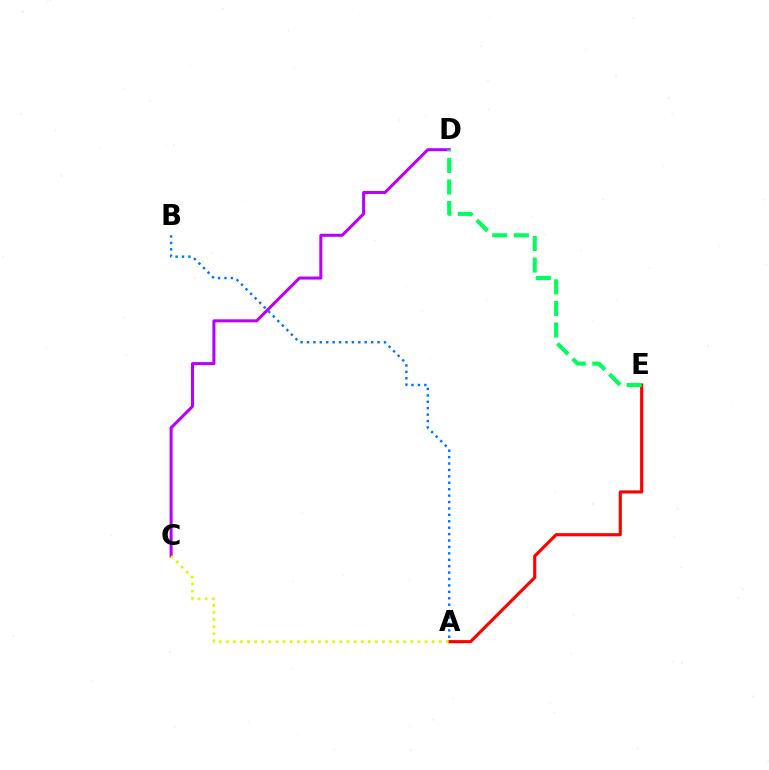{('A', 'E'): [{'color': '#ff0000', 'line_style': 'solid', 'thickness': 2.25}], ('C', 'D'): [{'color': '#b900ff', 'line_style': 'solid', 'thickness': 2.18}], ('D', 'E'): [{'color': '#00ff5c', 'line_style': 'dashed', 'thickness': 2.93}], ('A', 'C'): [{'color': '#d1ff00', 'line_style': 'dotted', 'thickness': 1.93}], ('A', 'B'): [{'color': '#0074ff', 'line_style': 'dotted', 'thickness': 1.74}]}